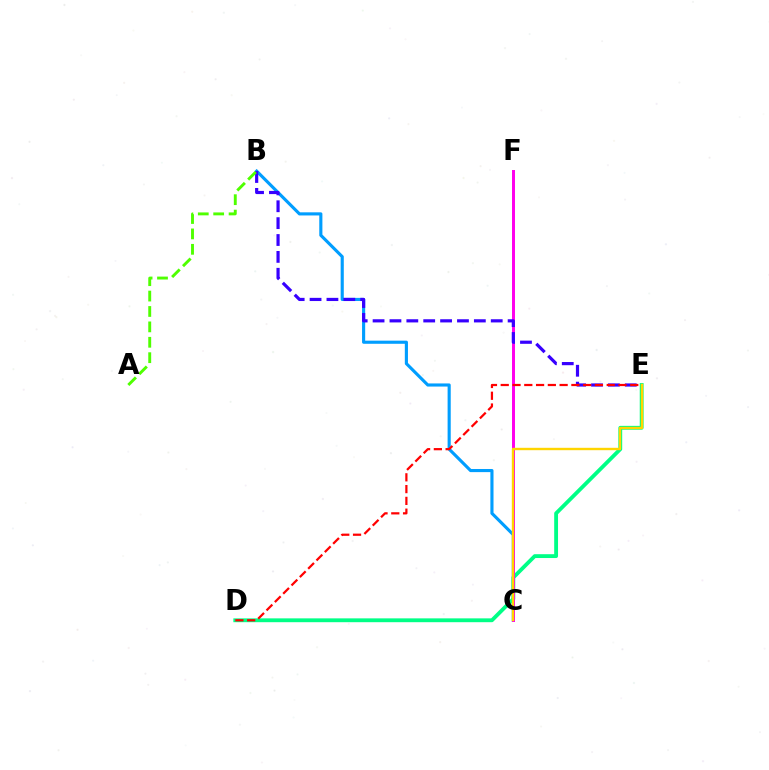{('B', 'C'): [{'color': '#009eff', 'line_style': 'solid', 'thickness': 2.25}], ('D', 'E'): [{'color': '#00ff86', 'line_style': 'solid', 'thickness': 2.76}, {'color': '#ff0000', 'line_style': 'dashed', 'thickness': 1.6}], ('C', 'F'): [{'color': '#ff00ed', 'line_style': 'solid', 'thickness': 2.14}], ('C', 'E'): [{'color': '#ffd500', 'line_style': 'solid', 'thickness': 1.72}], ('B', 'E'): [{'color': '#3700ff', 'line_style': 'dashed', 'thickness': 2.29}], ('A', 'B'): [{'color': '#4fff00', 'line_style': 'dashed', 'thickness': 2.09}]}